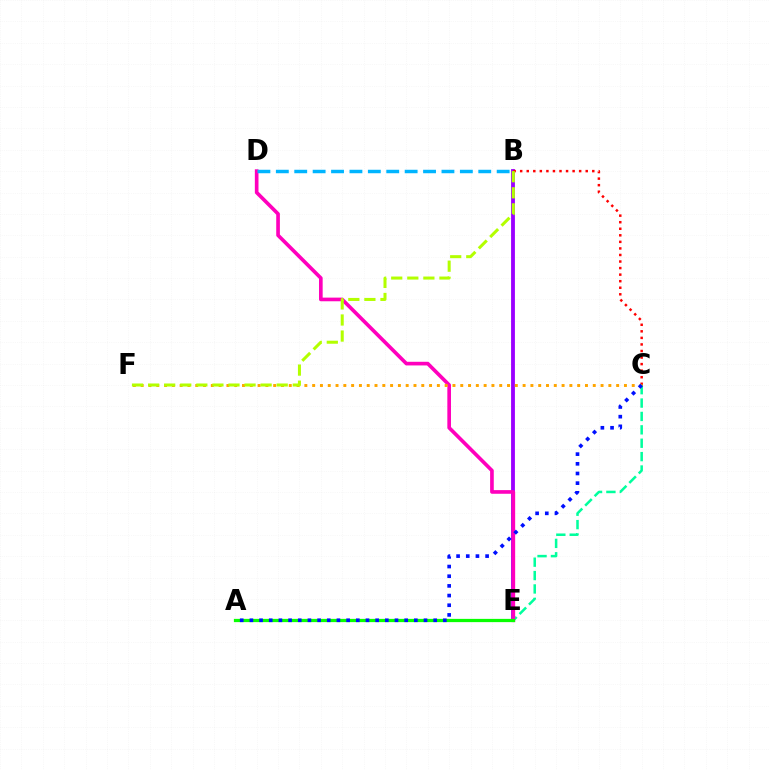{('B', 'E'): [{'color': '#9b00ff', 'line_style': 'solid', 'thickness': 2.76}], ('C', 'E'): [{'color': '#00ff9d', 'line_style': 'dashed', 'thickness': 1.82}], ('B', 'C'): [{'color': '#ff0000', 'line_style': 'dotted', 'thickness': 1.78}], ('D', 'E'): [{'color': '#ff00bd', 'line_style': 'solid', 'thickness': 2.63}], ('C', 'F'): [{'color': '#ffa500', 'line_style': 'dotted', 'thickness': 2.12}], ('B', 'F'): [{'color': '#b3ff00', 'line_style': 'dashed', 'thickness': 2.18}], ('A', 'E'): [{'color': '#08ff00', 'line_style': 'solid', 'thickness': 2.34}], ('A', 'C'): [{'color': '#0010ff', 'line_style': 'dotted', 'thickness': 2.63}], ('B', 'D'): [{'color': '#00b5ff', 'line_style': 'dashed', 'thickness': 2.5}]}